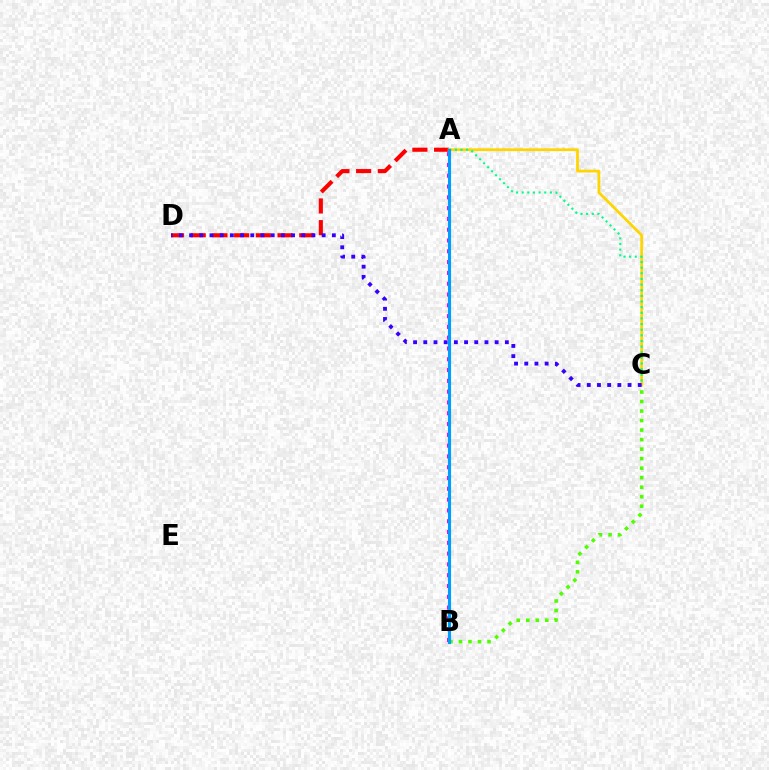{('A', 'D'): [{'color': '#ff0000', 'line_style': 'dashed', 'thickness': 2.95}], ('A', 'C'): [{'color': '#ffd500', 'line_style': 'solid', 'thickness': 1.99}, {'color': '#00ff86', 'line_style': 'dotted', 'thickness': 1.53}], ('C', 'D'): [{'color': '#3700ff', 'line_style': 'dotted', 'thickness': 2.77}], ('B', 'C'): [{'color': '#4fff00', 'line_style': 'dotted', 'thickness': 2.59}], ('A', 'B'): [{'color': '#ff00ed', 'line_style': 'dotted', 'thickness': 2.93}, {'color': '#009eff', 'line_style': 'solid', 'thickness': 2.23}]}